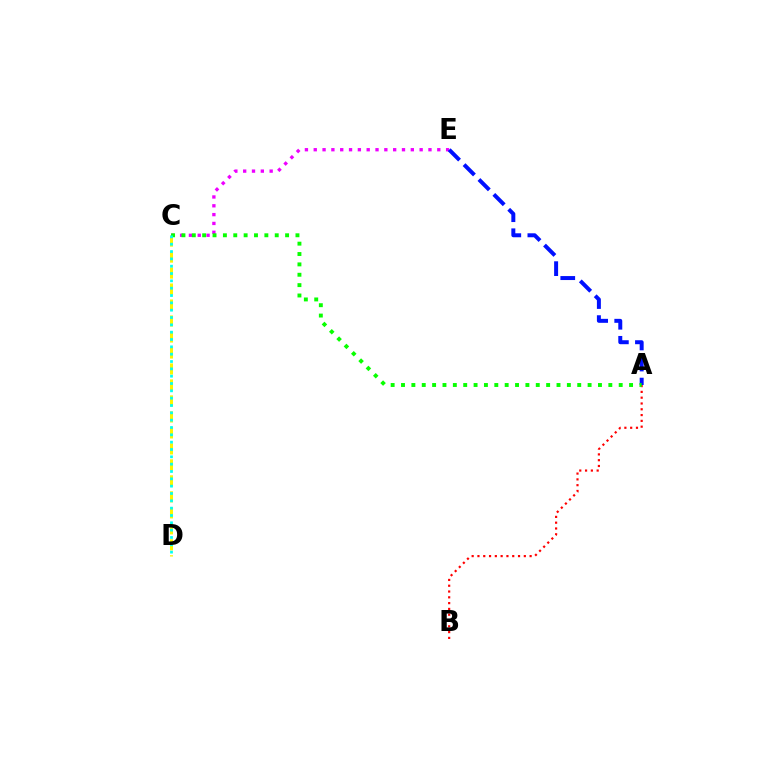{('C', 'E'): [{'color': '#ee00ff', 'line_style': 'dotted', 'thickness': 2.4}], ('A', 'B'): [{'color': '#ff0000', 'line_style': 'dotted', 'thickness': 1.58}], ('A', 'E'): [{'color': '#0010ff', 'line_style': 'dashed', 'thickness': 2.86}], ('C', 'D'): [{'color': '#fcf500', 'line_style': 'dashed', 'thickness': 2.17}, {'color': '#00fff6', 'line_style': 'dotted', 'thickness': 1.99}], ('A', 'C'): [{'color': '#08ff00', 'line_style': 'dotted', 'thickness': 2.82}]}